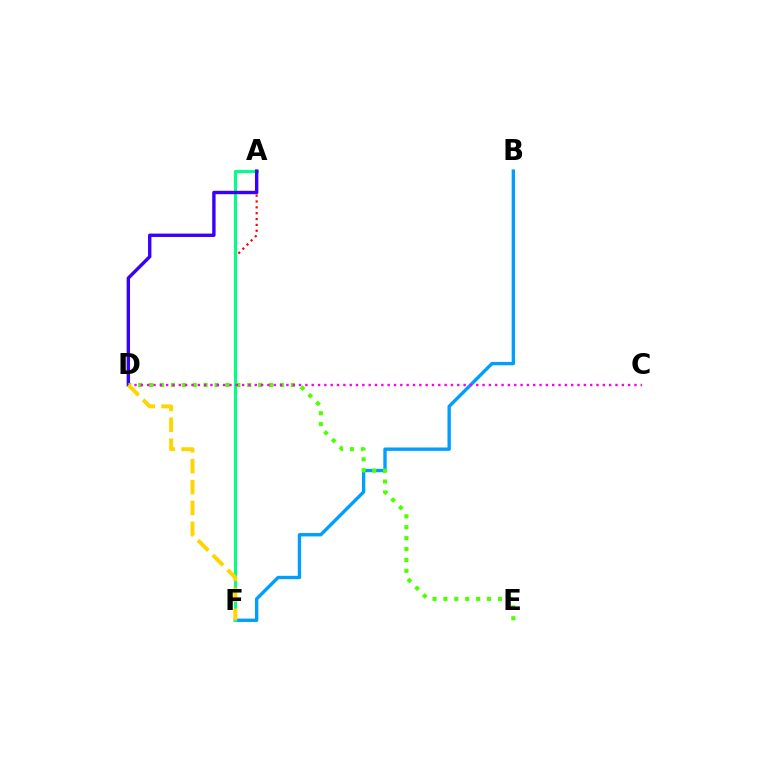{('B', 'F'): [{'color': '#009eff', 'line_style': 'solid', 'thickness': 2.42}], ('A', 'F'): [{'color': '#ff0000', 'line_style': 'dotted', 'thickness': 1.59}, {'color': '#00ff86', 'line_style': 'solid', 'thickness': 2.21}], ('A', 'D'): [{'color': '#3700ff', 'line_style': 'solid', 'thickness': 2.43}], ('D', 'E'): [{'color': '#4fff00', 'line_style': 'dotted', 'thickness': 2.96}], ('C', 'D'): [{'color': '#ff00ed', 'line_style': 'dotted', 'thickness': 1.72}], ('D', 'F'): [{'color': '#ffd500', 'line_style': 'dashed', 'thickness': 2.84}]}